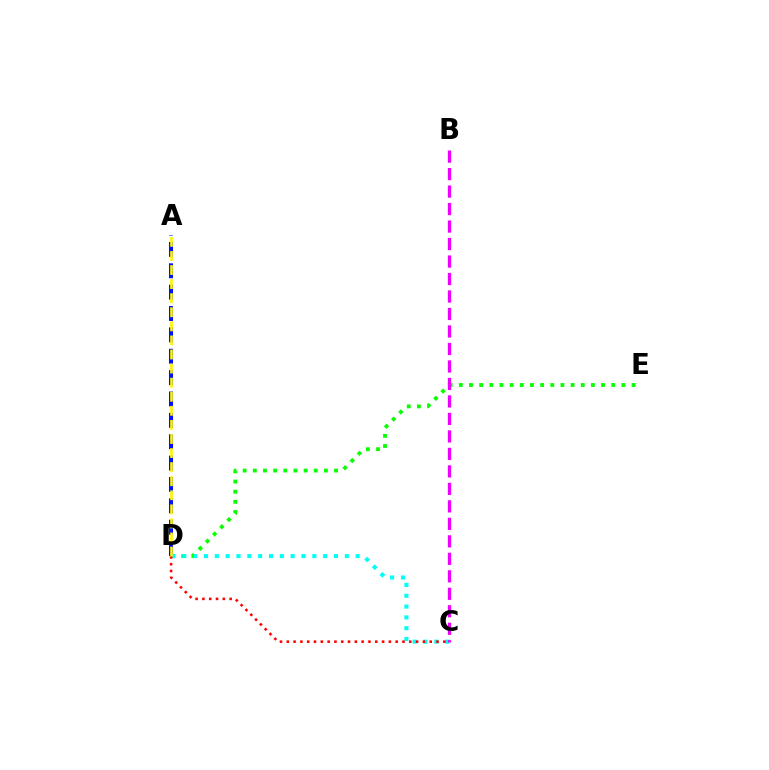{('D', 'E'): [{'color': '#08ff00', 'line_style': 'dotted', 'thickness': 2.76}], ('A', 'D'): [{'color': '#0010ff', 'line_style': 'dashed', 'thickness': 2.9}, {'color': '#fcf500', 'line_style': 'dashed', 'thickness': 1.91}], ('C', 'D'): [{'color': '#00fff6', 'line_style': 'dotted', 'thickness': 2.94}, {'color': '#ff0000', 'line_style': 'dotted', 'thickness': 1.85}], ('B', 'C'): [{'color': '#ee00ff', 'line_style': 'dashed', 'thickness': 2.38}]}